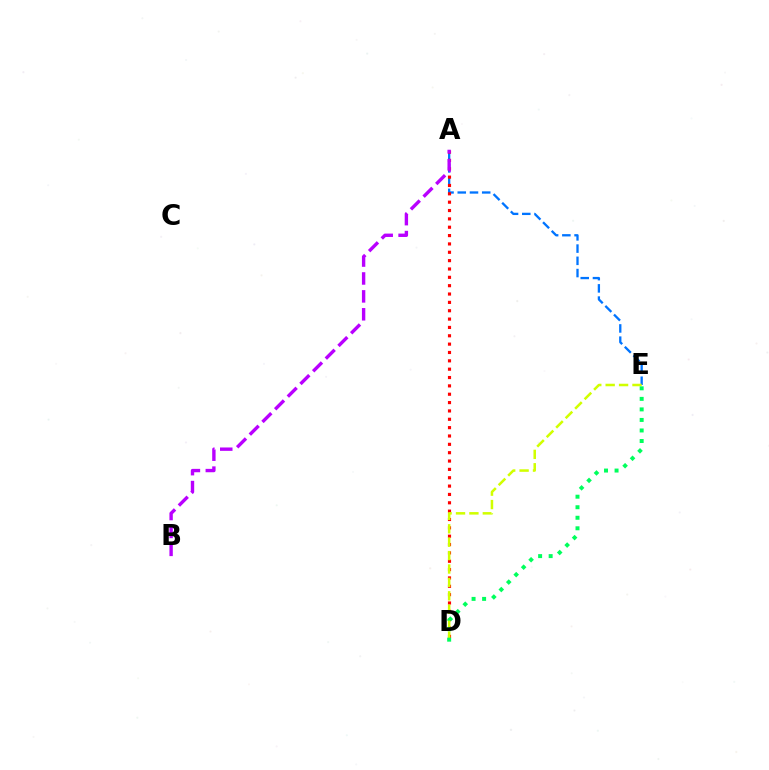{('A', 'E'): [{'color': '#0074ff', 'line_style': 'dashed', 'thickness': 1.66}], ('A', 'D'): [{'color': '#ff0000', 'line_style': 'dotted', 'thickness': 2.27}], ('D', 'E'): [{'color': '#d1ff00', 'line_style': 'dashed', 'thickness': 1.82}, {'color': '#00ff5c', 'line_style': 'dotted', 'thickness': 2.86}], ('A', 'B'): [{'color': '#b900ff', 'line_style': 'dashed', 'thickness': 2.43}]}